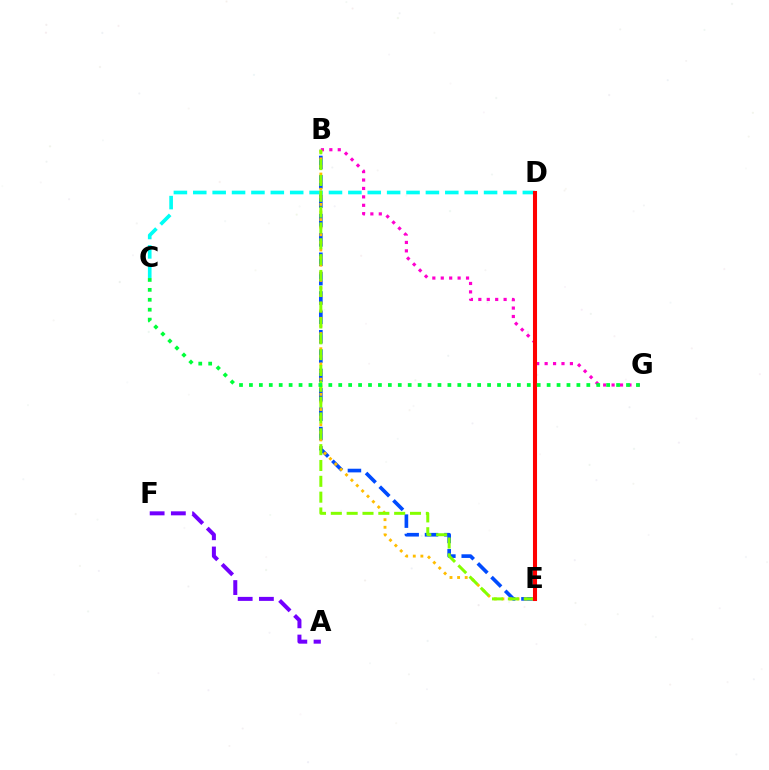{('B', 'E'): [{'color': '#004bff', 'line_style': 'dashed', 'thickness': 2.63}, {'color': '#ffbd00', 'line_style': 'dotted', 'thickness': 2.06}, {'color': '#84ff00', 'line_style': 'dashed', 'thickness': 2.15}], ('B', 'G'): [{'color': '#ff00cf', 'line_style': 'dotted', 'thickness': 2.29}], ('C', 'D'): [{'color': '#00fff6', 'line_style': 'dashed', 'thickness': 2.63}], ('D', 'E'): [{'color': '#ff0000', 'line_style': 'solid', 'thickness': 2.93}], ('A', 'F'): [{'color': '#7200ff', 'line_style': 'dashed', 'thickness': 2.88}], ('C', 'G'): [{'color': '#00ff39', 'line_style': 'dotted', 'thickness': 2.7}]}